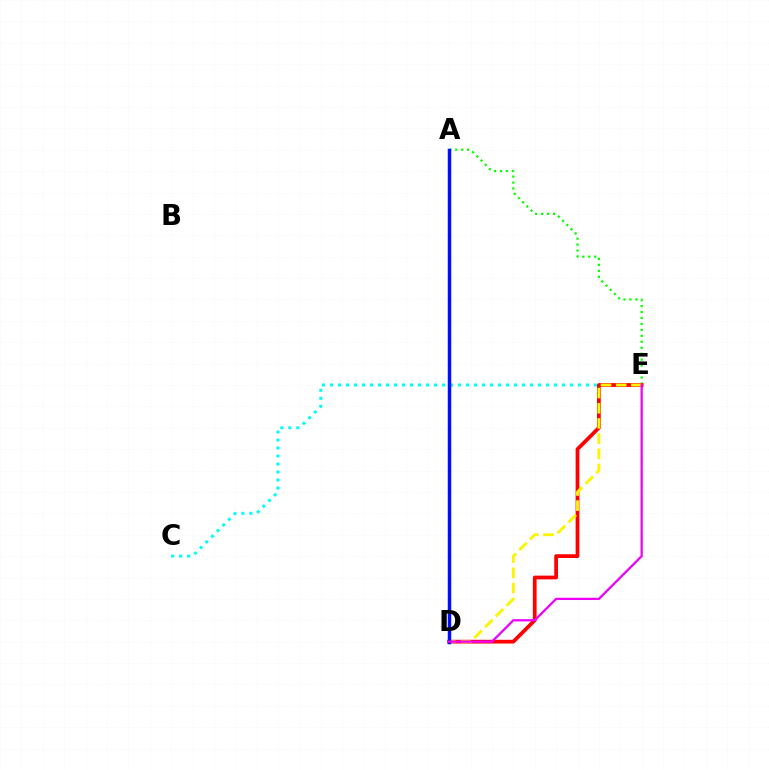{('C', 'E'): [{'color': '#00fff6', 'line_style': 'dotted', 'thickness': 2.17}], ('A', 'E'): [{'color': '#08ff00', 'line_style': 'dotted', 'thickness': 1.62}], ('D', 'E'): [{'color': '#ff0000', 'line_style': 'solid', 'thickness': 2.7}, {'color': '#fcf500', 'line_style': 'dashed', 'thickness': 2.06}, {'color': '#ee00ff', 'line_style': 'solid', 'thickness': 1.62}], ('A', 'D'): [{'color': '#0010ff', 'line_style': 'solid', 'thickness': 2.5}]}